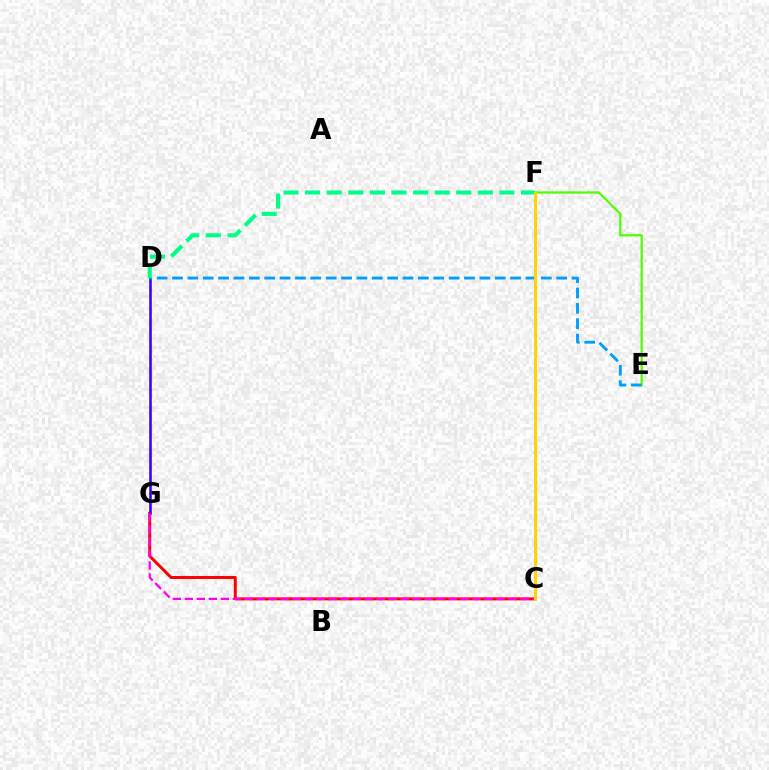{('C', 'G'): [{'color': '#ff0000', 'line_style': 'solid', 'thickness': 2.13}, {'color': '#ff00ed', 'line_style': 'dashed', 'thickness': 1.63}], ('E', 'F'): [{'color': '#4fff00', 'line_style': 'solid', 'thickness': 1.61}], ('D', 'G'): [{'color': '#3700ff', 'line_style': 'solid', 'thickness': 1.86}], ('D', 'E'): [{'color': '#009eff', 'line_style': 'dashed', 'thickness': 2.09}], ('D', 'F'): [{'color': '#00ff86', 'line_style': 'dashed', 'thickness': 2.93}], ('C', 'F'): [{'color': '#ffd500', 'line_style': 'solid', 'thickness': 2.16}]}